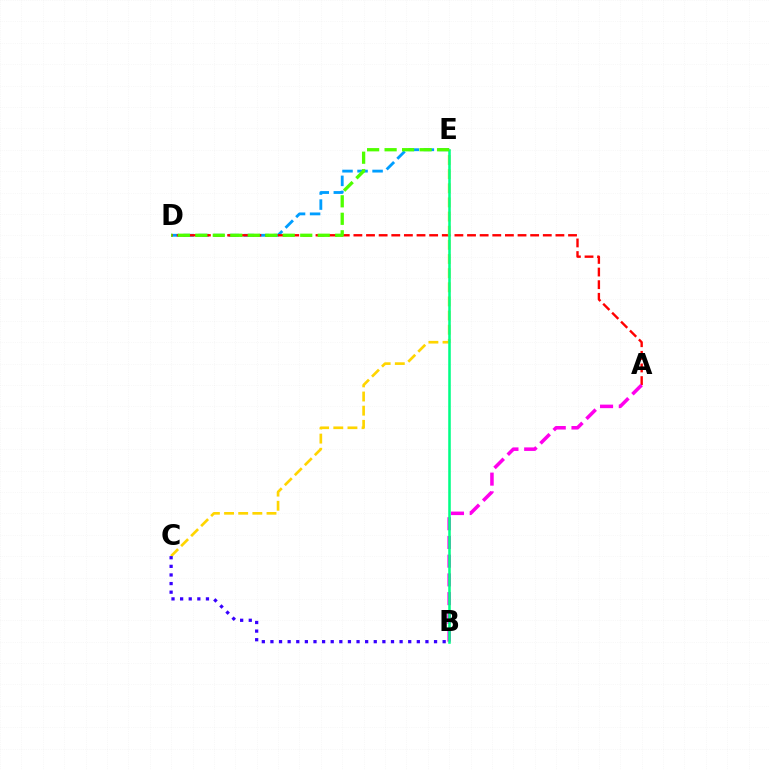{('D', 'E'): [{'color': '#009eff', 'line_style': 'dashed', 'thickness': 2.04}, {'color': '#4fff00', 'line_style': 'dashed', 'thickness': 2.38}], ('A', 'D'): [{'color': '#ff0000', 'line_style': 'dashed', 'thickness': 1.72}], ('A', 'B'): [{'color': '#ff00ed', 'line_style': 'dashed', 'thickness': 2.54}], ('C', 'E'): [{'color': '#ffd500', 'line_style': 'dashed', 'thickness': 1.92}], ('B', 'E'): [{'color': '#00ff86', 'line_style': 'solid', 'thickness': 1.84}], ('B', 'C'): [{'color': '#3700ff', 'line_style': 'dotted', 'thickness': 2.34}]}